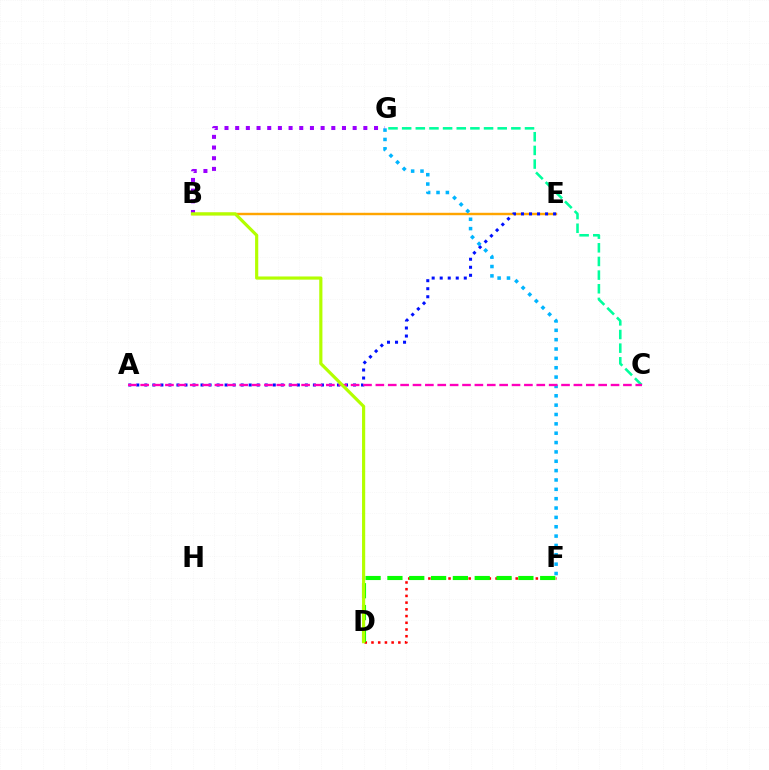{('B', 'G'): [{'color': '#9b00ff', 'line_style': 'dotted', 'thickness': 2.9}], ('D', 'F'): [{'color': '#ff0000', 'line_style': 'dotted', 'thickness': 1.82}, {'color': '#08ff00', 'line_style': 'dashed', 'thickness': 2.97}], ('B', 'E'): [{'color': '#ffa500', 'line_style': 'solid', 'thickness': 1.75}], ('A', 'E'): [{'color': '#0010ff', 'line_style': 'dotted', 'thickness': 2.18}], ('C', 'G'): [{'color': '#00ff9d', 'line_style': 'dashed', 'thickness': 1.85}], ('F', 'G'): [{'color': '#00b5ff', 'line_style': 'dotted', 'thickness': 2.54}], ('A', 'C'): [{'color': '#ff00bd', 'line_style': 'dashed', 'thickness': 1.68}], ('B', 'D'): [{'color': '#b3ff00', 'line_style': 'solid', 'thickness': 2.28}]}